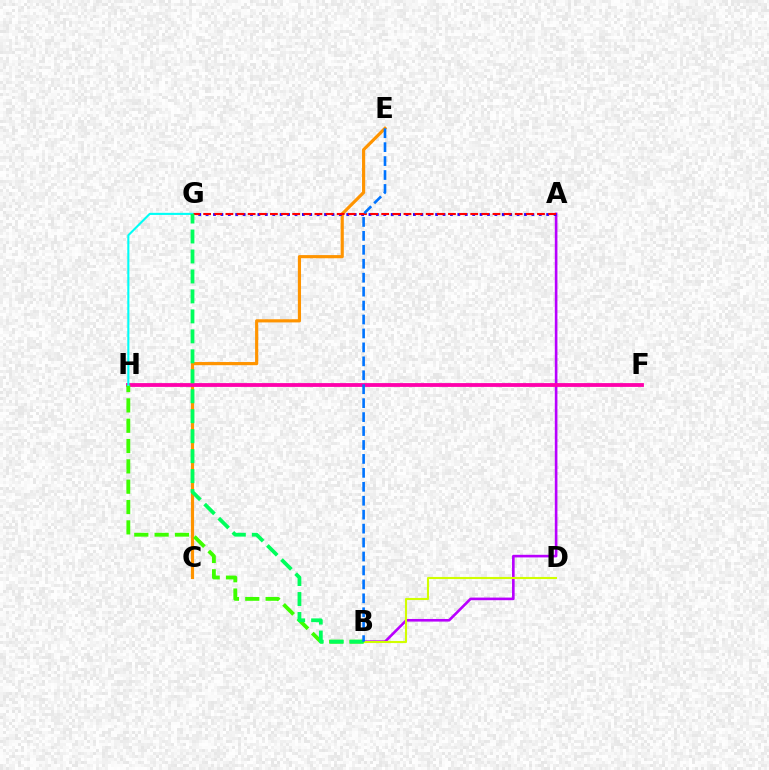{('A', 'B'): [{'color': '#b900ff', 'line_style': 'solid', 'thickness': 1.89}], ('B', 'D'): [{'color': '#d1ff00', 'line_style': 'solid', 'thickness': 1.52}], ('C', 'E'): [{'color': '#ff9400', 'line_style': 'solid', 'thickness': 2.28}], ('F', 'H'): [{'color': '#ff00ac', 'line_style': 'solid', 'thickness': 2.74}], ('A', 'G'): [{'color': '#2500ff', 'line_style': 'dotted', 'thickness': 2.01}, {'color': '#ff0000', 'line_style': 'dashed', 'thickness': 1.51}], ('B', 'H'): [{'color': '#3dff00', 'line_style': 'dashed', 'thickness': 2.76}], ('G', 'H'): [{'color': '#00fff6', 'line_style': 'solid', 'thickness': 1.51}], ('B', 'G'): [{'color': '#00ff5c', 'line_style': 'dashed', 'thickness': 2.71}], ('B', 'E'): [{'color': '#0074ff', 'line_style': 'dashed', 'thickness': 1.89}]}